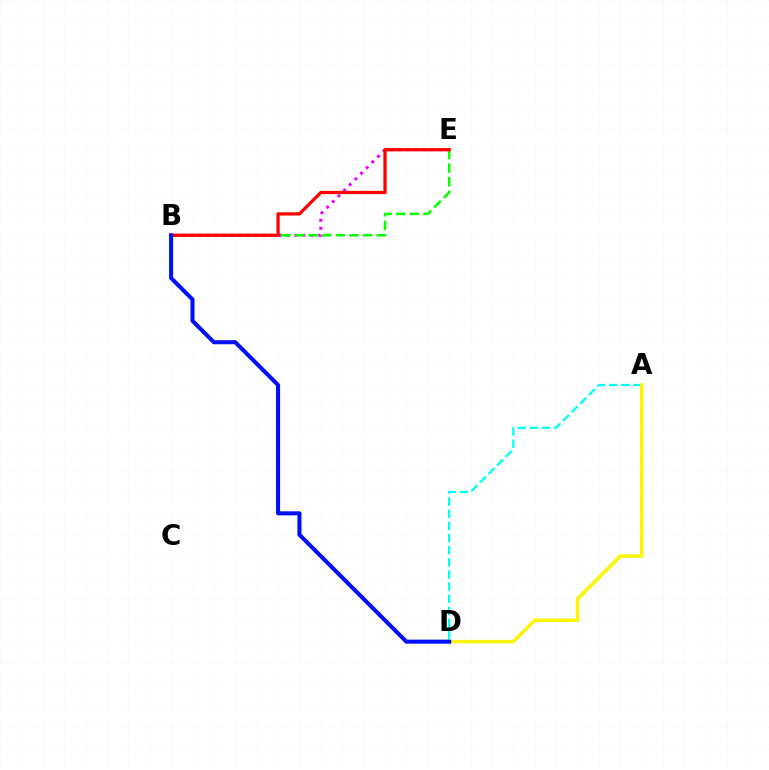{('B', 'E'): [{'color': '#ee00ff', 'line_style': 'dotted', 'thickness': 2.17}, {'color': '#08ff00', 'line_style': 'dashed', 'thickness': 1.85}, {'color': '#ff0000', 'line_style': 'solid', 'thickness': 2.34}], ('A', 'D'): [{'color': '#00fff6', 'line_style': 'dashed', 'thickness': 1.65}, {'color': '#fcf500', 'line_style': 'solid', 'thickness': 2.55}], ('B', 'D'): [{'color': '#0010ff', 'line_style': 'solid', 'thickness': 2.92}]}